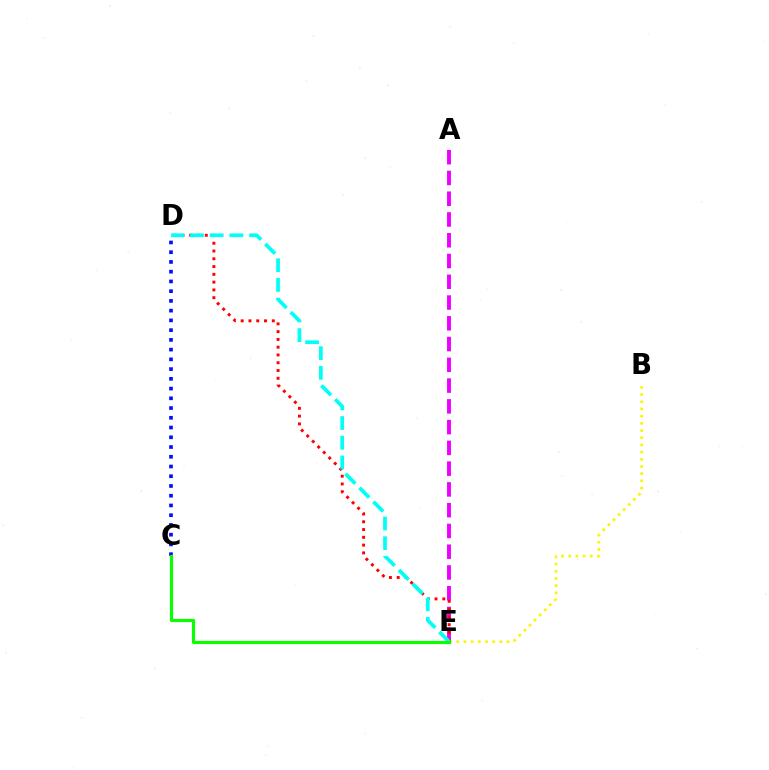{('A', 'E'): [{'color': '#ee00ff', 'line_style': 'dashed', 'thickness': 2.82}], ('B', 'E'): [{'color': '#fcf500', 'line_style': 'dotted', 'thickness': 1.95}], ('D', 'E'): [{'color': '#ff0000', 'line_style': 'dotted', 'thickness': 2.11}, {'color': '#00fff6', 'line_style': 'dashed', 'thickness': 2.68}], ('C', 'D'): [{'color': '#0010ff', 'line_style': 'dotted', 'thickness': 2.65}], ('C', 'E'): [{'color': '#08ff00', 'line_style': 'solid', 'thickness': 2.26}]}